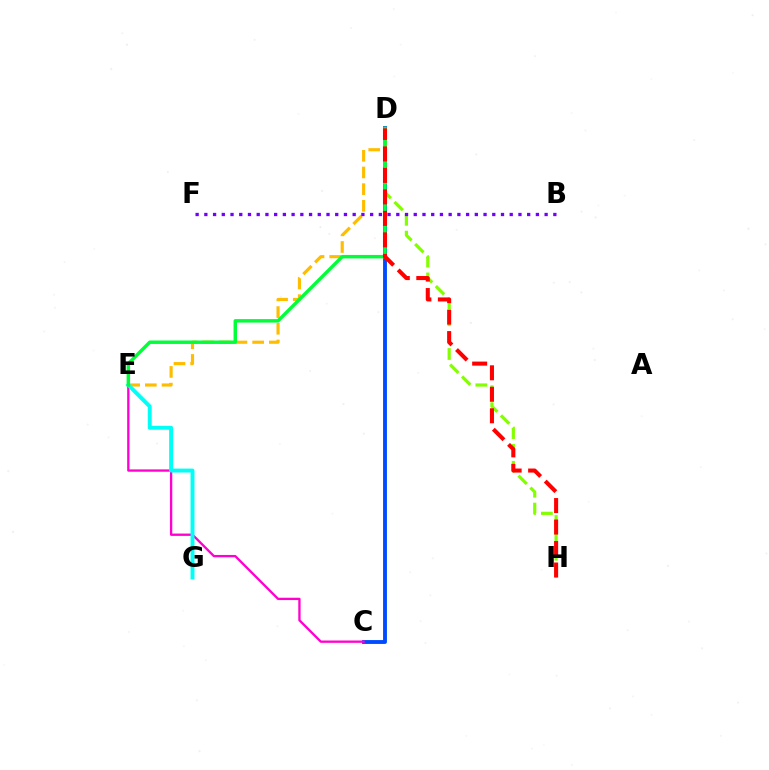{('C', 'D'): [{'color': '#004bff', 'line_style': 'solid', 'thickness': 2.78}], ('D', 'H'): [{'color': '#84ff00', 'line_style': 'dashed', 'thickness': 2.29}, {'color': '#ff0000', 'line_style': 'dashed', 'thickness': 2.92}], ('D', 'E'): [{'color': '#ffbd00', 'line_style': 'dashed', 'thickness': 2.27}, {'color': '#00ff39', 'line_style': 'solid', 'thickness': 2.49}], ('C', 'E'): [{'color': '#ff00cf', 'line_style': 'solid', 'thickness': 1.67}], ('E', 'G'): [{'color': '#00fff6', 'line_style': 'solid', 'thickness': 2.83}], ('B', 'F'): [{'color': '#7200ff', 'line_style': 'dotted', 'thickness': 2.37}]}